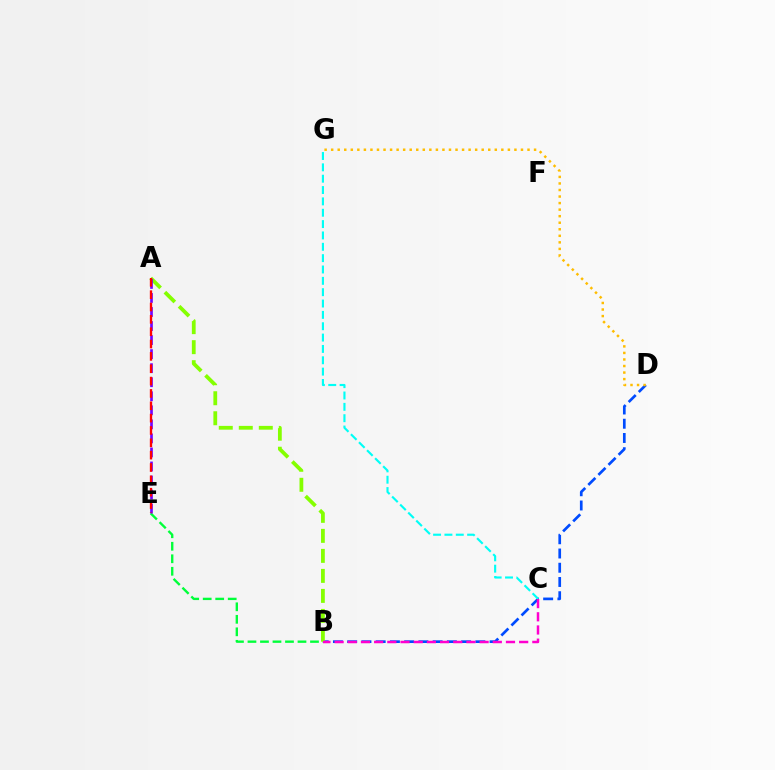{('B', 'D'): [{'color': '#004bff', 'line_style': 'dashed', 'thickness': 1.93}], ('B', 'E'): [{'color': '#00ff39', 'line_style': 'dashed', 'thickness': 1.7}], ('A', 'B'): [{'color': '#84ff00', 'line_style': 'dashed', 'thickness': 2.72}], ('D', 'G'): [{'color': '#ffbd00', 'line_style': 'dotted', 'thickness': 1.78}], ('C', 'G'): [{'color': '#00fff6', 'line_style': 'dashed', 'thickness': 1.54}], ('A', 'E'): [{'color': '#7200ff', 'line_style': 'dashed', 'thickness': 1.91}, {'color': '#ff0000', 'line_style': 'dashed', 'thickness': 1.68}], ('B', 'C'): [{'color': '#ff00cf', 'line_style': 'dashed', 'thickness': 1.79}]}